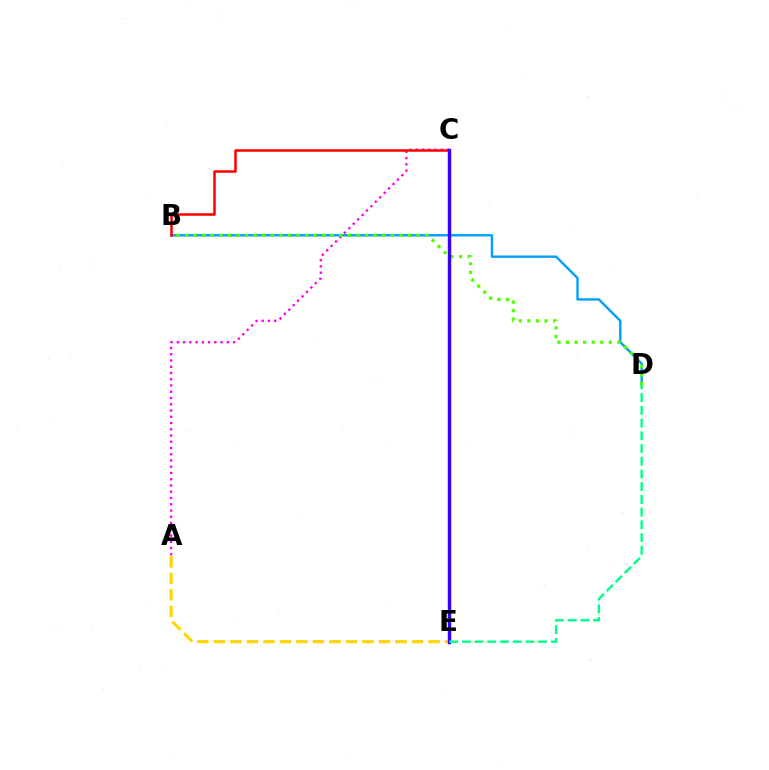{('A', 'E'): [{'color': '#ffd500', 'line_style': 'dashed', 'thickness': 2.24}], ('B', 'D'): [{'color': '#009eff', 'line_style': 'solid', 'thickness': 1.71}, {'color': '#4fff00', 'line_style': 'dotted', 'thickness': 2.33}], ('A', 'C'): [{'color': '#ff00ed', 'line_style': 'dotted', 'thickness': 1.7}], ('B', 'C'): [{'color': '#ff0000', 'line_style': 'solid', 'thickness': 1.81}], ('C', 'E'): [{'color': '#3700ff', 'line_style': 'solid', 'thickness': 2.46}], ('D', 'E'): [{'color': '#00ff86', 'line_style': 'dashed', 'thickness': 1.73}]}